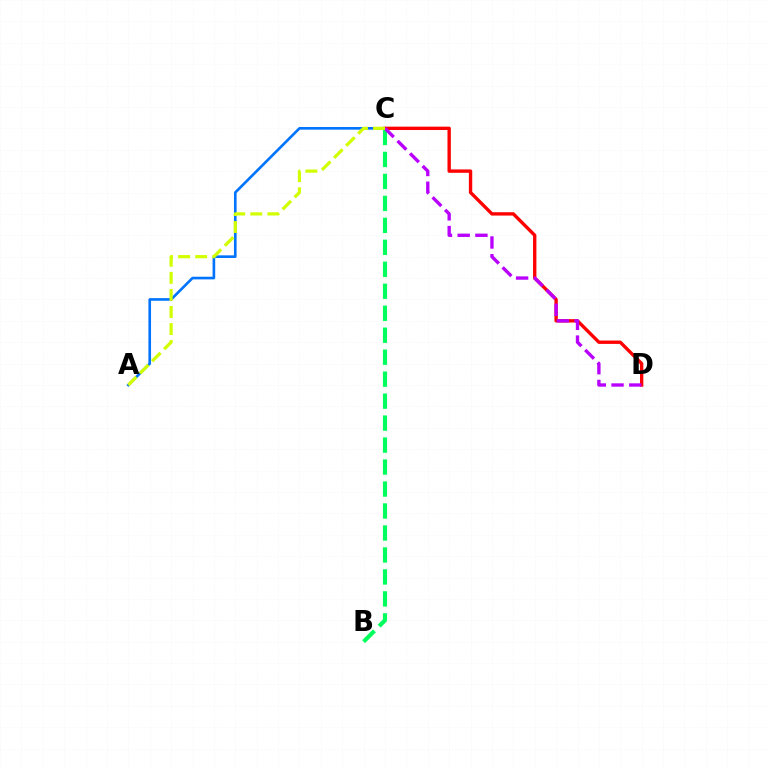{('A', 'C'): [{'color': '#0074ff', 'line_style': 'solid', 'thickness': 1.9}, {'color': '#d1ff00', 'line_style': 'dashed', 'thickness': 2.32}], ('C', 'D'): [{'color': '#ff0000', 'line_style': 'solid', 'thickness': 2.42}, {'color': '#b900ff', 'line_style': 'dashed', 'thickness': 2.41}], ('B', 'C'): [{'color': '#00ff5c', 'line_style': 'dashed', 'thickness': 2.99}]}